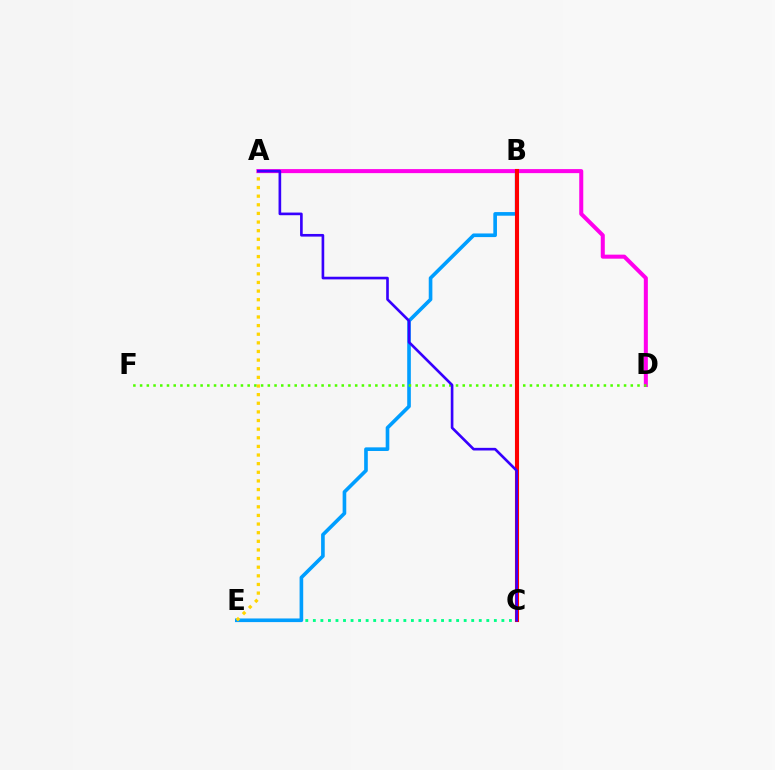{('A', 'D'): [{'color': '#ff00ed', 'line_style': 'solid', 'thickness': 2.9}], ('C', 'E'): [{'color': '#00ff86', 'line_style': 'dotted', 'thickness': 2.05}], ('B', 'E'): [{'color': '#009eff', 'line_style': 'solid', 'thickness': 2.62}], ('D', 'F'): [{'color': '#4fff00', 'line_style': 'dotted', 'thickness': 1.83}], ('A', 'E'): [{'color': '#ffd500', 'line_style': 'dotted', 'thickness': 2.34}], ('B', 'C'): [{'color': '#ff0000', 'line_style': 'solid', 'thickness': 2.95}], ('A', 'C'): [{'color': '#3700ff', 'line_style': 'solid', 'thickness': 1.9}]}